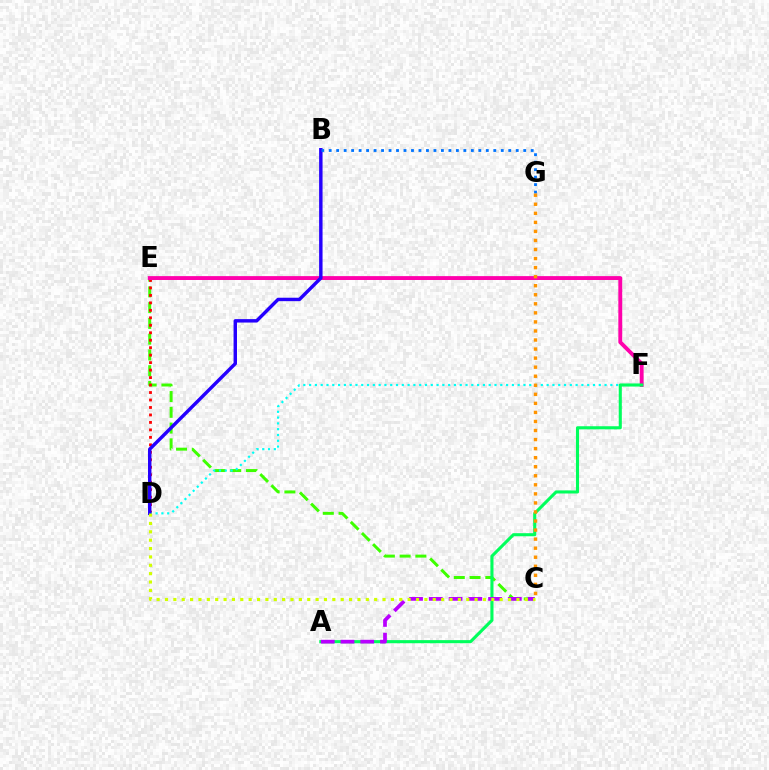{('C', 'E'): [{'color': '#3dff00', 'line_style': 'dashed', 'thickness': 2.14}], ('D', 'E'): [{'color': '#ff0000', 'line_style': 'dotted', 'thickness': 2.03}], ('D', 'F'): [{'color': '#00fff6', 'line_style': 'dotted', 'thickness': 1.57}], ('E', 'F'): [{'color': '#ff00ac', 'line_style': 'solid', 'thickness': 2.79}], ('A', 'F'): [{'color': '#00ff5c', 'line_style': 'solid', 'thickness': 2.22}], ('B', 'D'): [{'color': '#2500ff', 'line_style': 'solid', 'thickness': 2.47}], ('A', 'C'): [{'color': '#b900ff', 'line_style': 'dashed', 'thickness': 2.68}], ('C', 'D'): [{'color': '#d1ff00', 'line_style': 'dotted', 'thickness': 2.27}], ('B', 'G'): [{'color': '#0074ff', 'line_style': 'dotted', 'thickness': 2.03}], ('C', 'G'): [{'color': '#ff9400', 'line_style': 'dotted', 'thickness': 2.46}]}